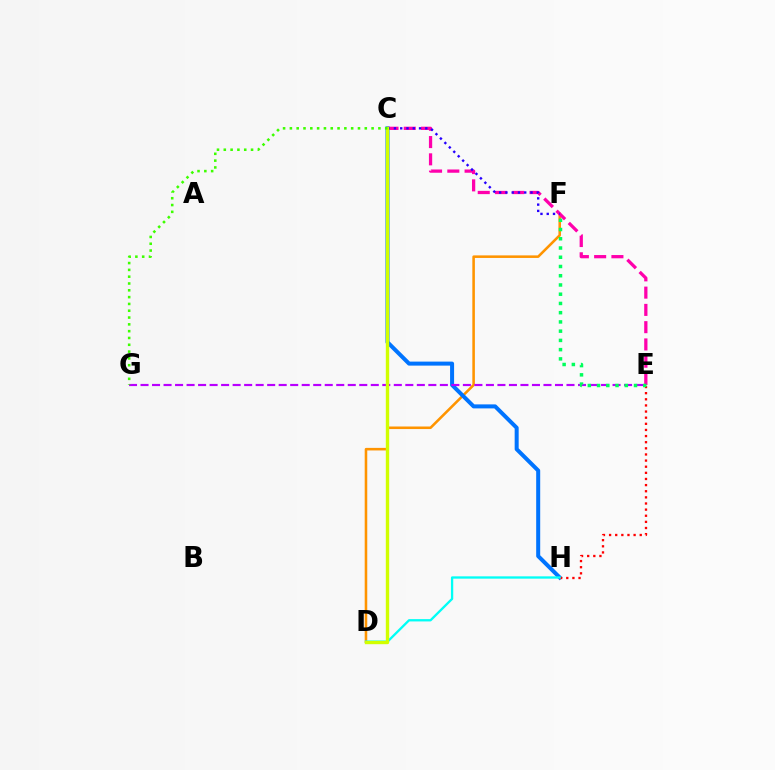{('D', 'F'): [{'color': '#ff9400', 'line_style': 'solid', 'thickness': 1.85}], ('C', 'H'): [{'color': '#0074ff', 'line_style': 'solid', 'thickness': 2.89}], ('C', 'E'): [{'color': '#ff00ac', 'line_style': 'dashed', 'thickness': 2.35}], ('E', 'H'): [{'color': '#ff0000', 'line_style': 'dotted', 'thickness': 1.67}], ('C', 'F'): [{'color': '#2500ff', 'line_style': 'dotted', 'thickness': 1.7}], ('D', 'H'): [{'color': '#00fff6', 'line_style': 'solid', 'thickness': 1.66}], ('E', 'G'): [{'color': '#b900ff', 'line_style': 'dashed', 'thickness': 1.56}], ('C', 'D'): [{'color': '#d1ff00', 'line_style': 'solid', 'thickness': 2.44}], ('E', 'F'): [{'color': '#00ff5c', 'line_style': 'dotted', 'thickness': 2.51}], ('C', 'G'): [{'color': '#3dff00', 'line_style': 'dotted', 'thickness': 1.85}]}